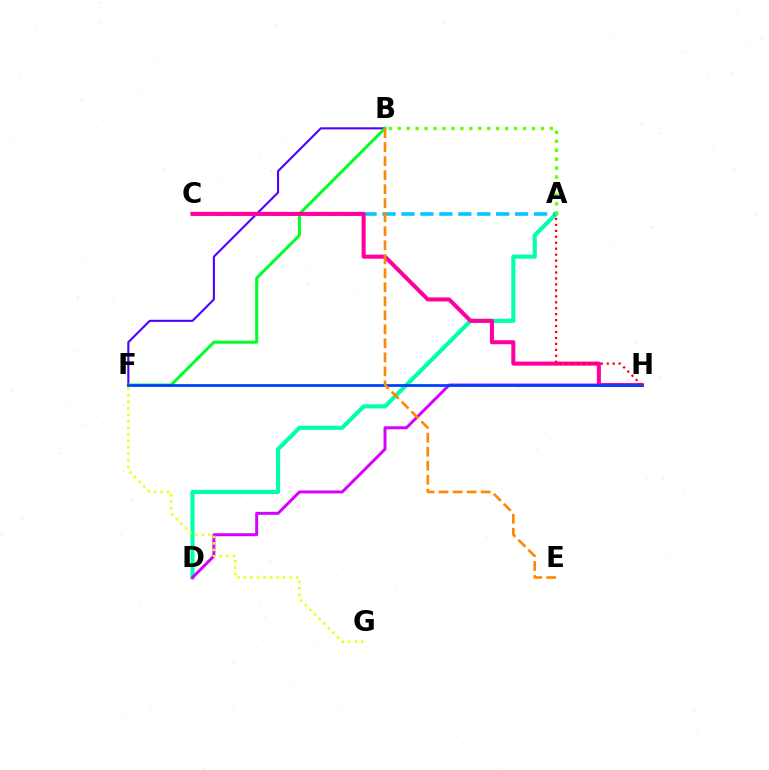{('B', 'F'): [{'color': '#4f00ff', 'line_style': 'solid', 'thickness': 1.51}, {'color': '#00ff27', 'line_style': 'solid', 'thickness': 2.16}], ('A', 'D'): [{'color': '#00ffaf', 'line_style': 'solid', 'thickness': 2.95}], ('A', 'C'): [{'color': '#00c7ff', 'line_style': 'dashed', 'thickness': 2.57}], ('D', 'H'): [{'color': '#d600ff', 'line_style': 'solid', 'thickness': 2.13}], ('F', 'G'): [{'color': '#eeff00', 'line_style': 'dotted', 'thickness': 1.77}], ('C', 'H'): [{'color': '#ff00a0', 'line_style': 'solid', 'thickness': 2.92}], ('F', 'H'): [{'color': '#003fff', 'line_style': 'solid', 'thickness': 1.99}], ('B', 'E'): [{'color': '#ff8800', 'line_style': 'dashed', 'thickness': 1.9}], ('A', 'H'): [{'color': '#ff0000', 'line_style': 'dotted', 'thickness': 1.62}], ('A', 'B'): [{'color': '#66ff00', 'line_style': 'dotted', 'thickness': 2.43}]}